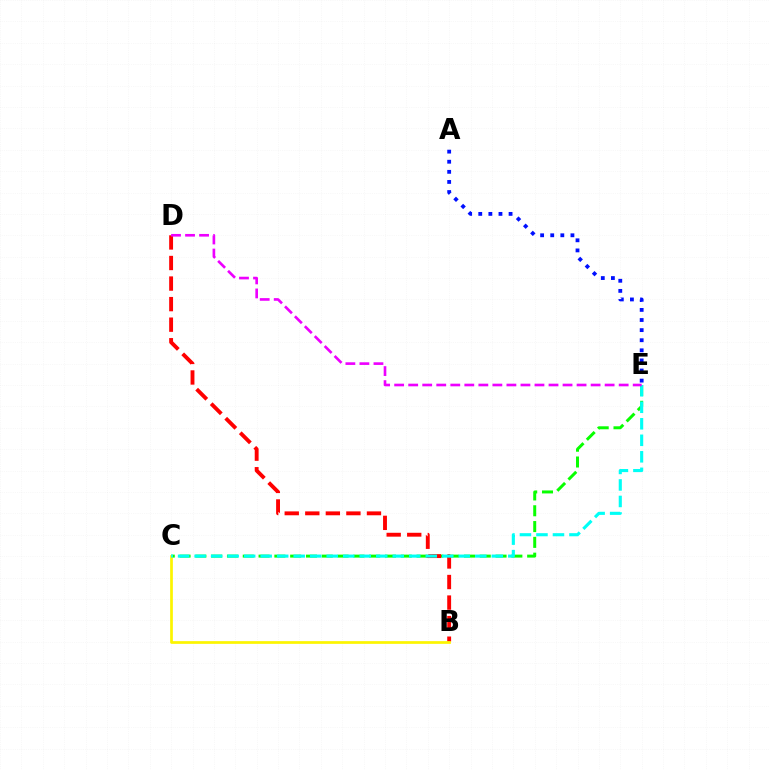{('C', 'E'): [{'color': '#08ff00', 'line_style': 'dashed', 'thickness': 2.15}, {'color': '#00fff6', 'line_style': 'dashed', 'thickness': 2.24}], ('B', 'D'): [{'color': '#ff0000', 'line_style': 'dashed', 'thickness': 2.79}], ('B', 'C'): [{'color': '#fcf500', 'line_style': 'solid', 'thickness': 1.95}], ('D', 'E'): [{'color': '#ee00ff', 'line_style': 'dashed', 'thickness': 1.91}], ('A', 'E'): [{'color': '#0010ff', 'line_style': 'dotted', 'thickness': 2.74}]}